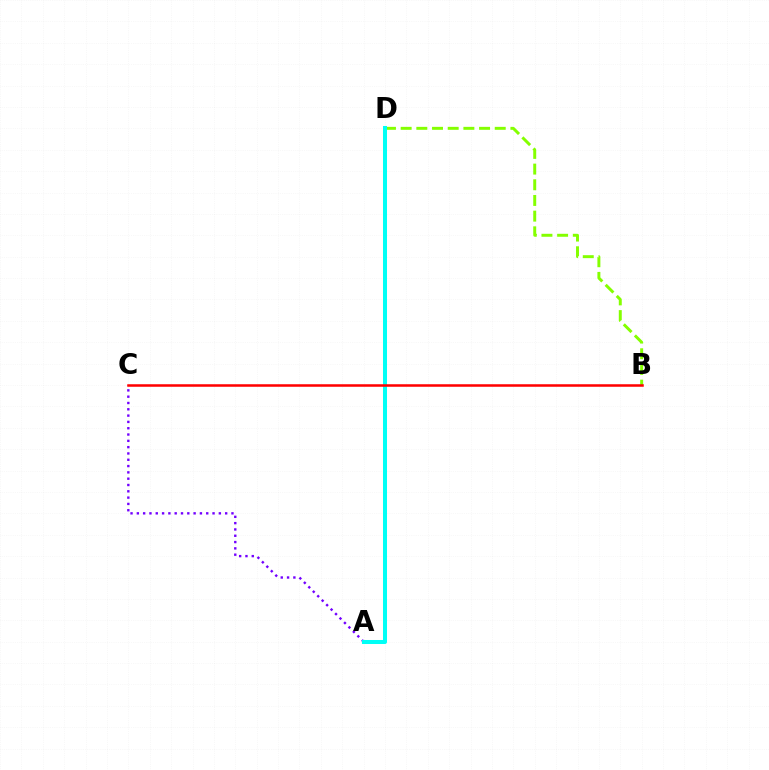{('B', 'D'): [{'color': '#84ff00', 'line_style': 'dashed', 'thickness': 2.13}], ('A', 'C'): [{'color': '#7200ff', 'line_style': 'dotted', 'thickness': 1.71}], ('A', 'D'): [{'color': '#00fff6', 'line_style': 'solid', 'thickness': 2.89}], ('B', 'C'): [{'color': '#ff0000', 'line_style': 'solid', 'thickness': 1.82}]}